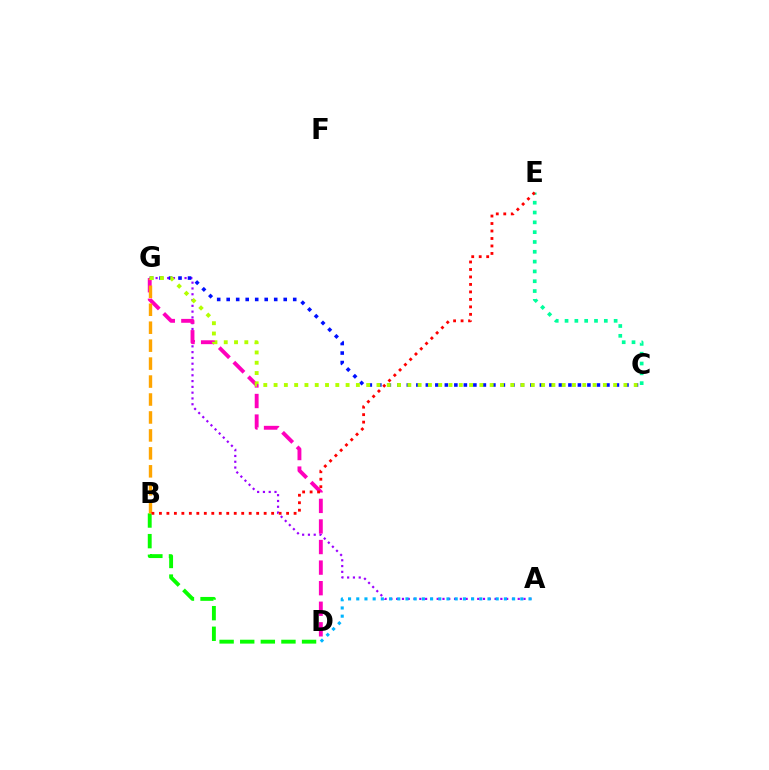{('A', 'G'): [{'color': '#9b00ff', 'line_style': 'dotted', 'thickness': 1.57}], ('D', 'G'): [{'color': '#ff00bd', 'line_style': 'dashed', 'thickness': 2.79}], ('C', 'E'): [{'color': '#00ff9d', 'line_style': 'dotted', 'thickness': 2.67}], ('C', 'G'): [{'color': '#0010ff', 'line_style': 'dotted', 'thickness': 2.58}, {'color': '#b3ff00', 'line_style': 'dotted', 'thickness': 2.8}], ('B', 'D'): [{'color': '#08ff00', 'line_style': 'dashed', 'thickness': 2.8}], ('A', 'D'): [{'color': '#00b5ff', 'line_style': 'dotted', 'thickness': 2.23}], ('B', 'G'): [{'color': '#ffa500', 'line_style': 'dashed', 'thickness': 2.44}], ('B', 'E'): [{'color': '#ff0000', 'line_style': 'dotted', 'thickness': 2.03}]}